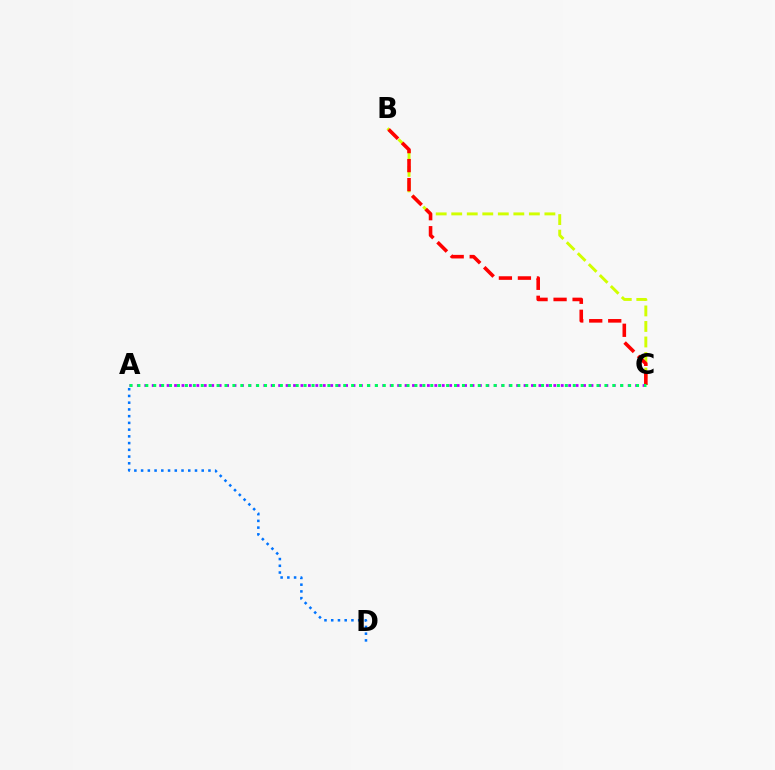{('B', 'C'): [{'color': '#d1ff00', 'line_style': 'dashed', 'thickness': 2.11}, {'color': '#ff0000', 'line_style': 'dashed', 'thickness': 2.58}], ('A', 'C'): [{'color': '#b900ff', 'line_style': 'dotted', 'thickness': 2.02}, {'color': '#00ff5c', 'line_style': 'dotted', 'thickness': 2.15}], ('A', 'D'): [{'color': '#0074ff', 'line_style': 'dotted', 'thickness': 1.83}]}